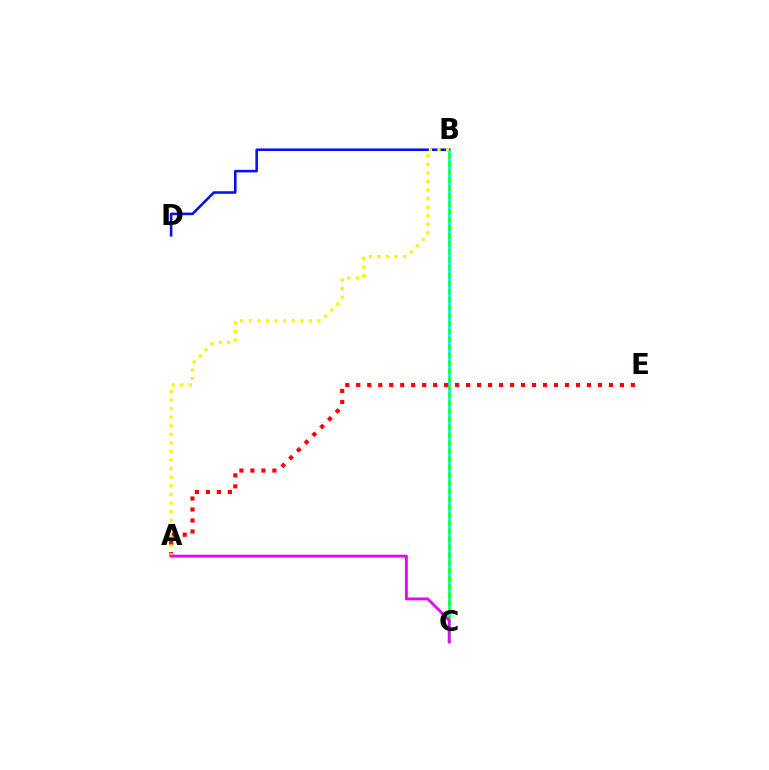{('B', 'C'): [{'color': '#08ff00', 'line_style': 'solid', 'thickness': 1.82}, {'color': '#00fff6', 'line_style': 'dotted', 'thickness': 2.17}], ('B', 'D'): [{'color': '#0010ff', 'line_style': 'solid', 'thickness': 1.85}], ('A', 'E'): [{'color': '#ff0000', 'line_style': 'dotted', 'thickness': 2.98}], ('A', 'B'): [{'color': '#fcf500', 'line_style': 'dotted', 'thickness': 2.33}], ('A', 'C'): [{'color': '#ee00ff', 'line_style': 'solid', 'thickness': 2.04}]}